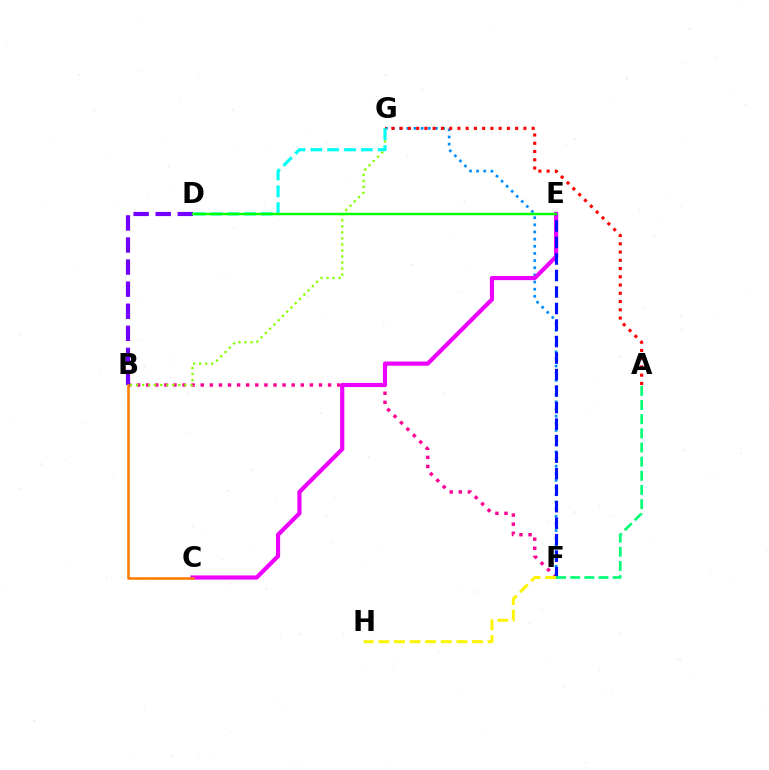{('B', 'F'): [{'color': '#ff0094', 'line_style': 'dotted', 'thickness': 2.47}], ('F', 'G'): [{'color': '#008cff', 'line_style': 'dotted', 'thickness': 1.94}], ('B', 'G'): [{'color': '#84ff00', 'line_style': 'dotted', 'thickness': 1.64}], ('C', 'E'): [{'color': '#ee00ff', 'line_style': 'solid', 'thickness': 3.0}], ('A', 'G'): [{'color': '#ff0000', 'line_style': 'dotted', 'thickness': 2.24}], ('E', 'F'): [{'color': '#0010ff', 'line_style': 'dashed', 'thickness': 2.24}], ('B', 'D'): [{'color': '#7200ff', 'line_style': 'dashed', 'thickness': 3.0}], ('D', 'G'): [{'color': '#00fff6', 'line_style': 'dashed', 'thickness': 2.29}], ('A', 'F'): [{'color': '#00ff74', 'line_style': 'dashed', 'thickness': 1.92}], ('F', 'H'): [{'color': '#fcf500', 'line_style': 'dashed', 'thickness': 2.12}], ('D', 'E'): [{'color': '#08ff00', 'line_style': 'solid', 'thickness': 1.76}], ('B', 'C'): [{'color': '#ff7c00', 'line_style': 'solid', 'thickness': 1.84}]}